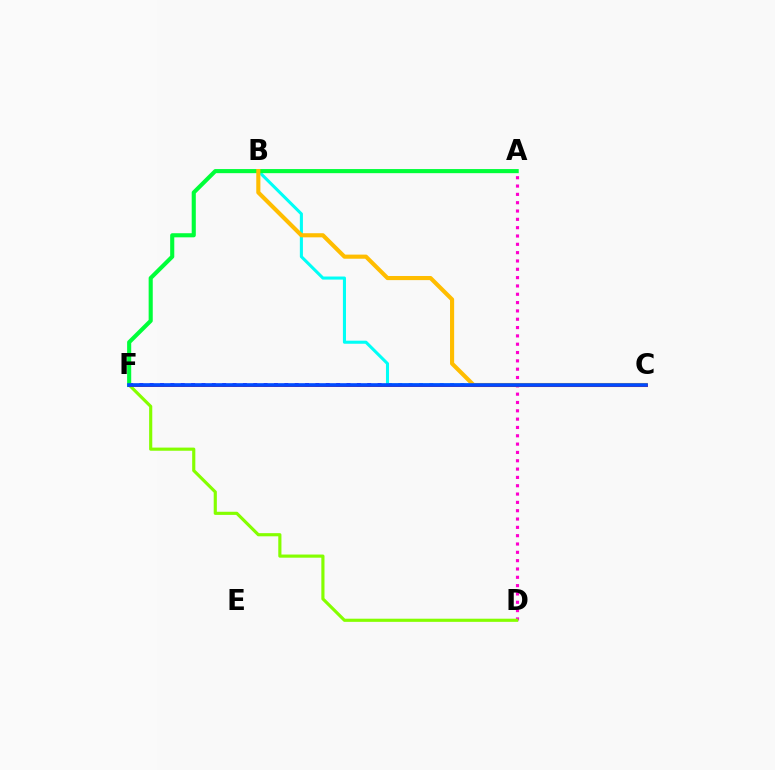{('A', 'D'): [{'color': '#ff00cf', 'line_style': 'dotted', 'thickness': 2.26}], ('C', 'F'): [{'color': '#7200ff', 'line_style': 'dotted', 'thickness': 2.81}, {'color': '#ff0000', 'line_style': 'solid', 'thickness': 2.07}, {'color': '#004bff', 'line_style': 'solid', 'thickness': 2.62}], ('B', 'C'): [{'color': '#00fff6', 'line_style': 'solid', 'thickness': 2.21}, {'color': '#ffbd00', 'line_style': 'solid', 'thickness': 2.96}], ('D', 'F'): [{'color': '#84ff00', 'line_style': 'solid', 'thickness': 2.27}], ('A', 'F'): [{'color': '#00ff39', 'line_style': 'solid', 'thickness': 2.95}]}